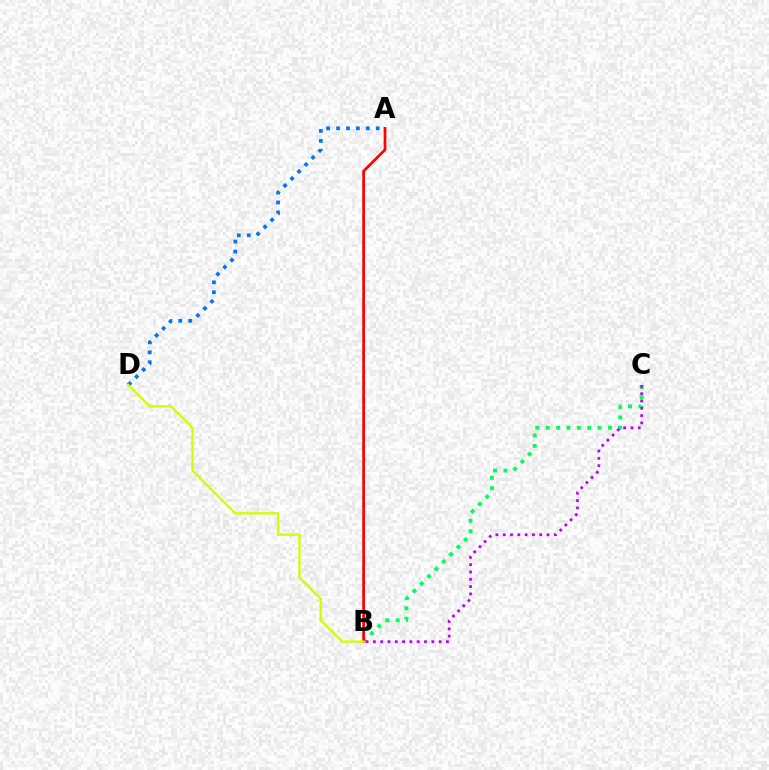{('B', 'C'): [{'color': '#00ff5c', 'line_style': 'dotted', 'thickness': 2.82}, {'color': '#b900ff', 'line_style': 'dotted', 'thickness': 1.98}], ('A', 'D'): [{'color': '#0074ff', 'line_style': 'dotted', 'thickness': 2.69}], ('A', 'B'): [{'color': '#ff0000', 'line_style': 'solid', 'thickness': 1.96}], ('B', 'D'): [{'color': '#d1ff00', 'line_style': 'solid', 'thickness': 1.7}]}